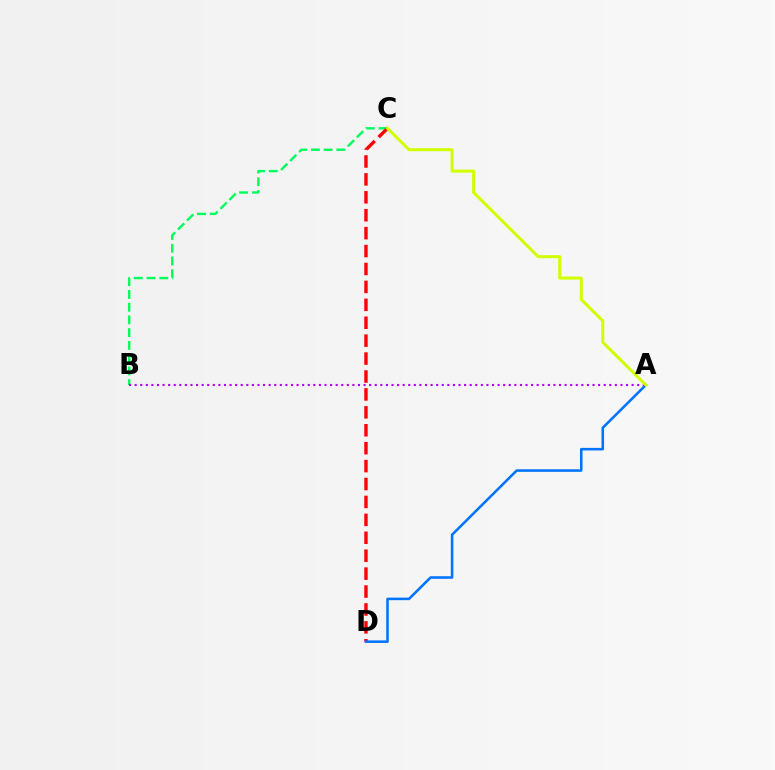{('B', 'C'): [{'color': '#00ff5c', 'line_style': 'dashed', 'thickness': 1.73}], ('A', 'B'): [{'color': '#b900ff', 'line_style': 'dotted', 'thickness': 1.52}], ('C', 'D'): [{'color': '#ff0000', 'line_style': 'dashed', 'thickness': 2.43}], ('A', 'D'): [{'color': '#0074ff', 'line_style': 'solid', 'thickness': 1.84}], ('A', 'C'): [{'color': '#d1ff00', 'line_style': 'solid', 'thickness': 2.17}]}